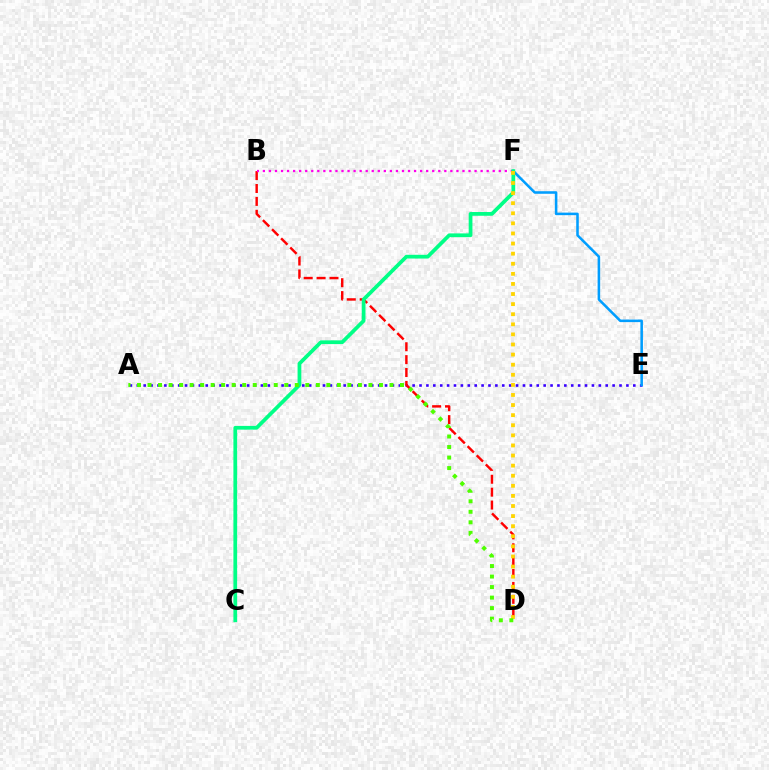{('A', 'E'): [{'color': '#3700ff', 'line_style': 'dotted', 'thickness': 1.87}], ('E', 'F'): [{'color': '#009eff', 'line_style': 'solid', 'thickness': 1.84}], ('B', 'D'): [{'color': '#ff0000', 'line_style': 'dashed', 'thickness': 1.75}], ('B', 'F'): [{'color': '#ff00ed', 'line_style': 'dotted', 'thickness': 1.64}], ('C', 'F'): [{'color': '#00ff86', 'line_style': 'solid', 'thickness': 2.69}], ('D', 'F'): [{'color': '#ffd500', 'line_style': 'dotted', 'thickness': 2.74}], ('A', 'D'): [{'color': '#4fff00', 'line_style': 'dotted', 'thickness': 2.86}]}